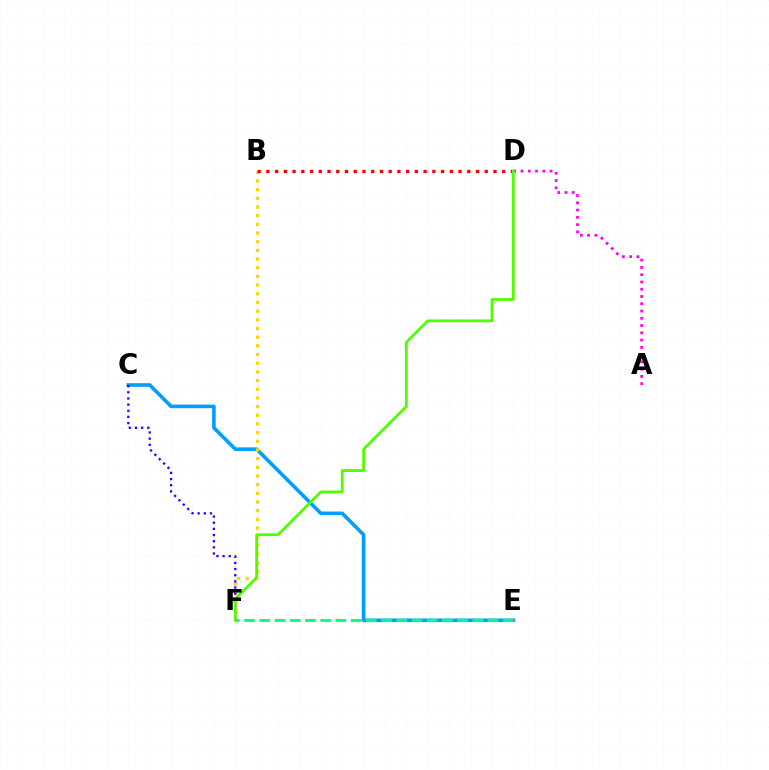{('C', 'E'): [{'color': '#009eff', 'line_style': 'solid', 'thickness': 2.59}], ('B', 'F'): [{'color': '#ffd500', 'line_style': 'dotted', 'thickness': 2.36}], ('C', 'F'): [{'color': '#3700ff', 'line_style': 'dotted', 'thickness': 1.67}], ('B', 'D'): [{'color': '#ff0000', 'line_style': 'dotted', 'thickness': 2.37}], ('E', 'F'): [{'color': '#00ff86', 'line_style': 'dashed', 'thickness': 2.07}], ('A', 'D'): [{'color': '#ff00ed', 'line_style': 'dotted', 'thickness': 1.97}], ('D', 'F'): [{'color': '#4fff00', 'line_style': 'solid', 'thickness': 2.01}]}